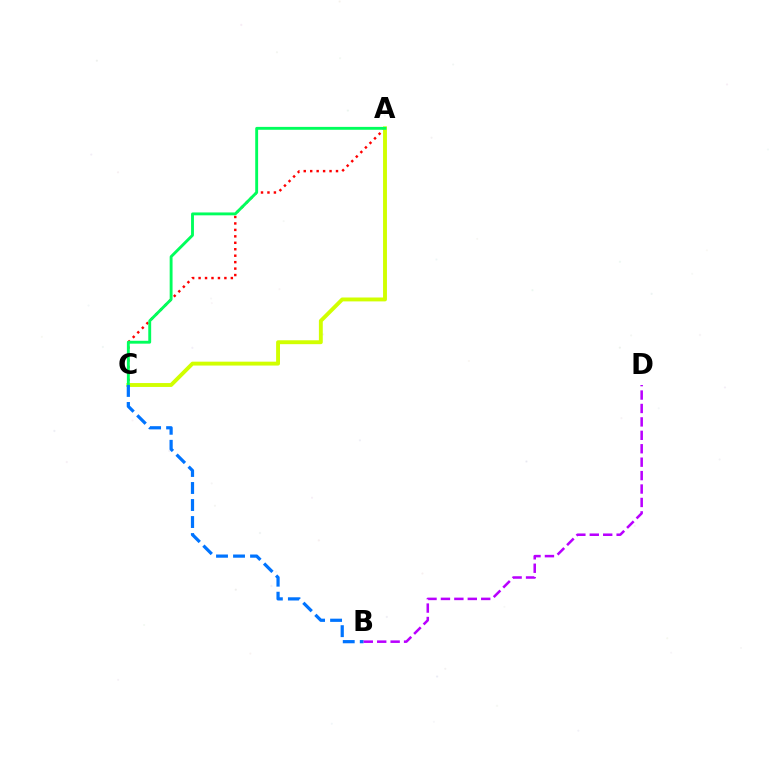{('A', 'C'): [{'color': '#ff0000', 'line_style': 'dotted', 'thickness': 1.75}, {'color': '#d1ff00', 'line_style': 'solid', 'thickness': 2.8}, {'color': '#00ff5c', 'line_style': 'solid', 'thickness': 2.08}], ('B', 'C'): [{'color': '#0074ff', 'line_style': 'dashed', 'thickness': 2.31}], ('B', 'D'): [{'color': '#b900ff', 'line_style': 'dashed', 'thickness': 1.82}]}